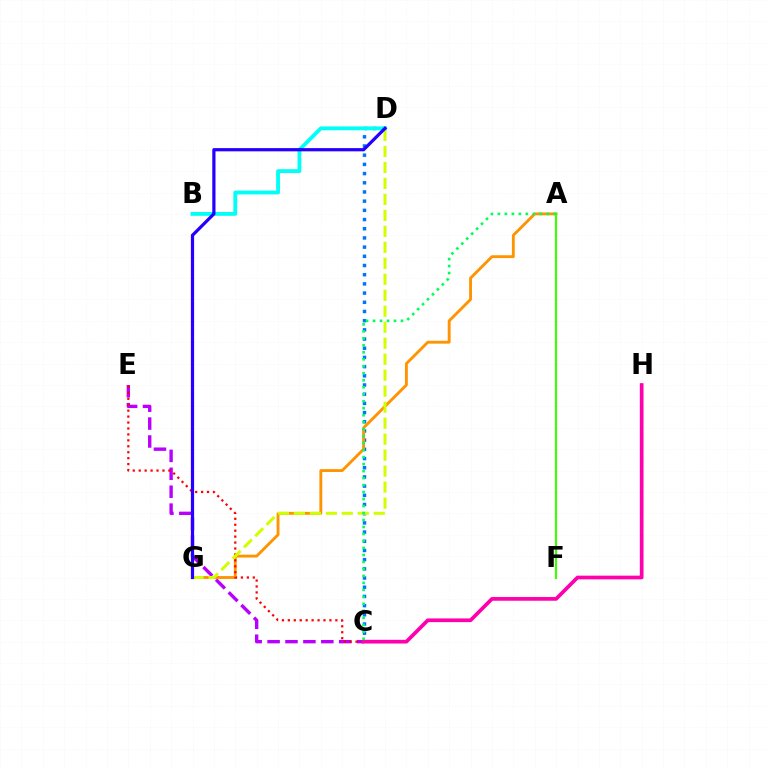{('C', 'E'): [{'color': '#b900ff', 'line_style': 'dashed', 'thickness': 2.43}, {'color': '#ff0000', 'line_style': 'dotted', 'thickness': 1.61}], ('C', 'D'): [{'color': '#0074ff', 'line_style': 'dotted', 'thickness': 2.5}], ('A', 'G'): [{'color': '#ff9400', 'line_style': 'solid', 'thickness': 2.06}], ('D', 'G'): [{'color': '#d1ff00', 'line_style': 'dashed', 'thickness': 2.17}, {'color': '#2500ff', 'line_style': 'solid', 'thickness': 2.32}], ('B', 'D'): [{'color': '#00fff6', 'line_style': 'solid', 'thickness': 2.76}], ('A', 'F'): [{'color': '#3dff00', 'line_style': 'solid', 'thickness': 1.54}], ('C', 'H'): [{'color': '#ff00ac', 'line_style': 'solid', 'thickness': 2.67}], ('A', 'C'): [{'color': '#00ff5c', 'line_style': 'dotted', 'thickness': 1.9}]}